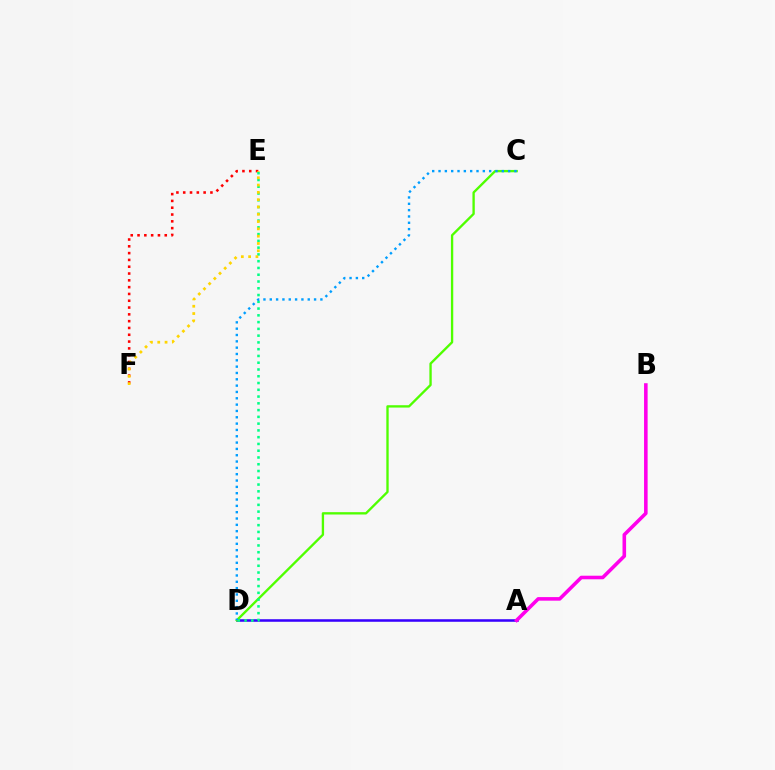{('A', 'D'): [{'color': '#3700ff', 'line_style': 'solid', 'thickness': 1.83}], ('E', 'F'): [{'color': '#ff0000', 'line_style': 'dotted', 'thickness': 1.85}, {'color': '#ffd500', 'line_style': 'dotted', 'thickness': 1.98}], ('C', 'D'): [{'color': '#4fff00', 'line_style': 'solid', 'thickness': 1.69}, {'color': '#009eff', 'line_style': 'dotted', 'thickness': 1.72}], ('A', 'B'): [{'color': '#ff00ed', 'line_style': 'solid', 'thickness': 2.57}], ('D', 'E'): [{'color': '#00ff86', 'line_style': 'dotted', 'thickness': 1.84}]}